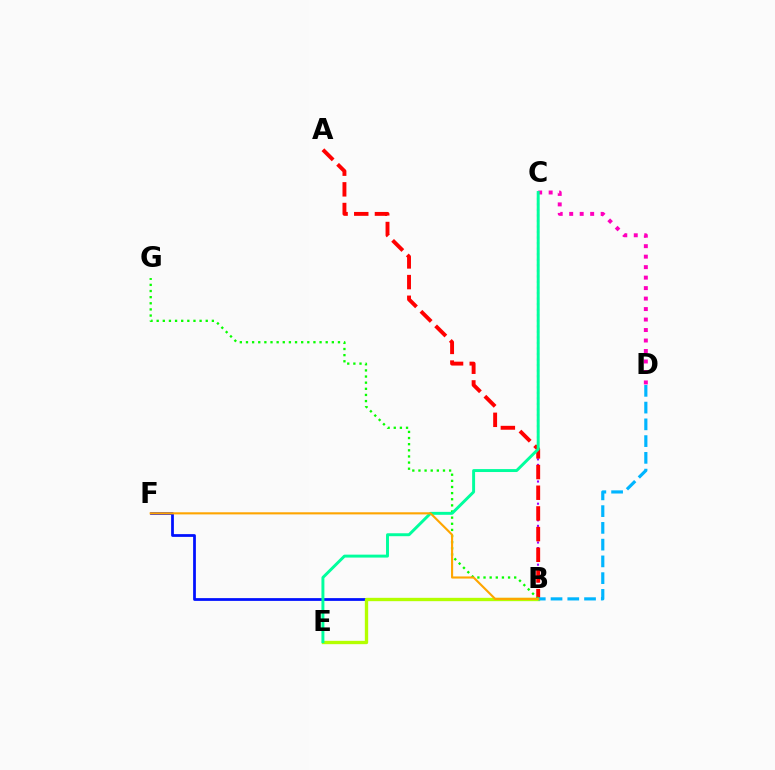{('B', 'C'): [{'color': '#9b00ff', 'line_style': 'dotted', 'thickness': 1.51}], ('A', 'B'): [{'color': '#ff0000', 'line_style': 'dashed', 'thickness': 2.81}], ('C', 'D'): [{'color': '#ff00bd', 'line_style': 'dotted', 'thickness': 2.85}], ('B', 'G'): [{'color': '#08ff00', 'line_style': 'dotted', 'thickness': 1.67}], ('B', 'F'): [{'color': '#0010ff', 'line_style': 'solid', 'thickness': 1.99}, {'color': '#ffa500', 'line_style': 'solid', 'thickness': 1.53}], ('B', 'E'): [{'color': '#b3ff00', 'line_style': 'solid', 'thickness': 2.4}], ('C', 'E'): [{'color': '#00ff9d', 'line_style': 'solid', 'thickness': 2.12}], ('B', 'D'): [{'color': '#00b5ff', 'line_style': 'dashed', 'thickness': 2.28}]}